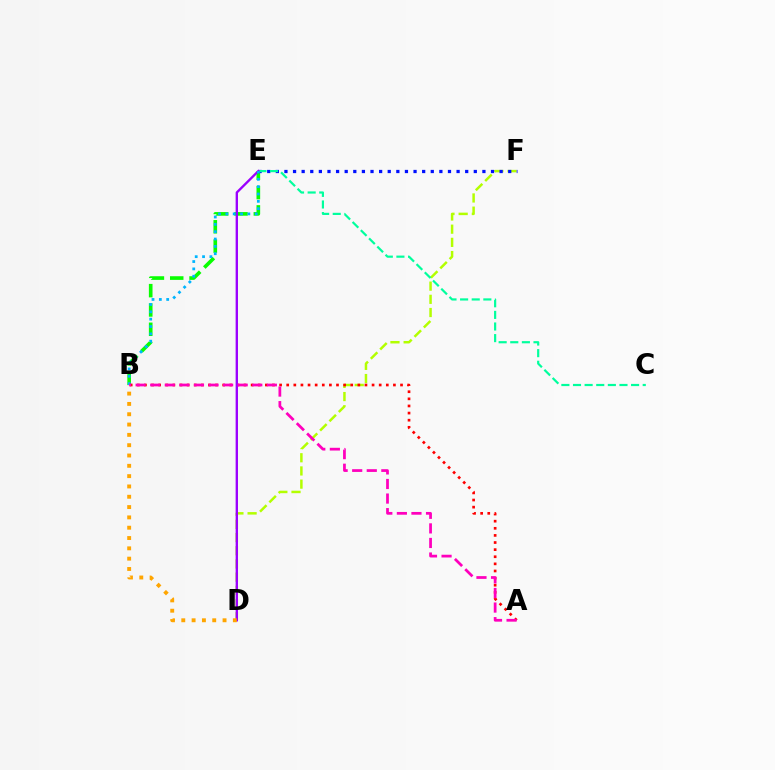{('B', 'E'): [{'color': '#08ff00', 'line_style': 'dashed', 'thickness': 2.62}, {'color': '#00b5ff', 'line_style': 'dotted', 'thickness': 1.99}], ('D', 'F'): [{'color': '#b3ff00', 'line_style': 'dashed', 'thickness': 1.79}], ('A', 'B'): [{'color': '#ff0000', 'line_style': 'dotted', 'thickness': 1.93}, {'color': '#ff00bd', 'line_style': 'dashed', 'thickness': 1.98}], ('E', 'F'): [{'color': '#0010ff', 'line_style': 'dotted', 'thickness': 2.34}], ('C', 'E'): [{'color': '#00ff9d', 'line_style': 'dashed', 'thickness': 1.58}], ('D', 'E'): [{'color': '#9b00ff', 'line_style': 'solid', 'thickness': 1.69}], ('B', 'D'): [{'color': '#ffa500', 'line_style': 'dotted', 'thickness': 2.8}]}